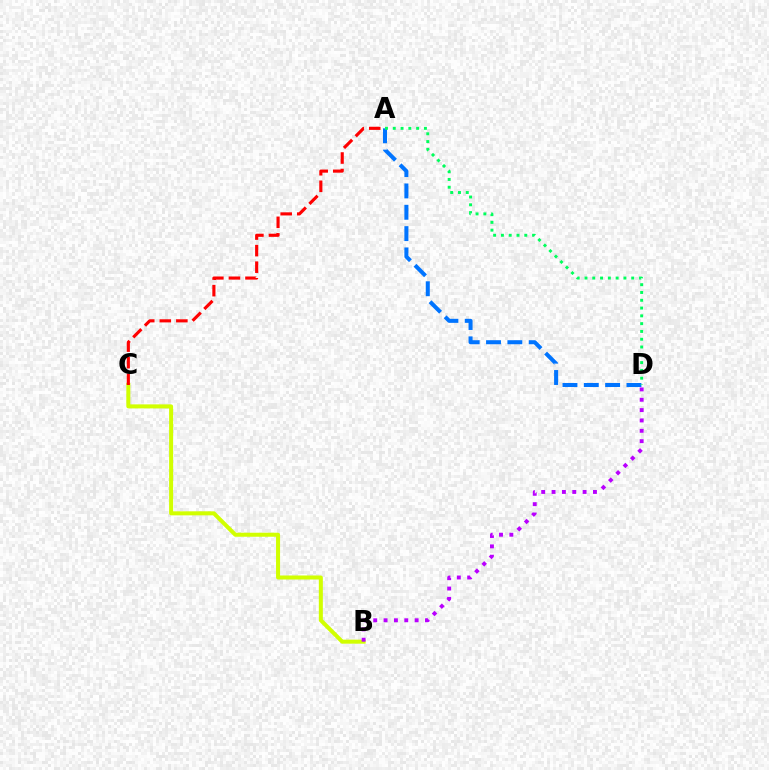{('A', 'D'): [{'color': '#0074ff', 'line_style': 'dashed', 'thickness': 2.9}, {'color': '#00ff5c', 'line_style': 'dotted', 'thickness': 2.12}], ('B', 'C'): [{'color': '#d1ff00', 'line_style': 'solid', 'thickness': 2.9}], ('A', 'C'): [{'color': '#ff0000', 'line_style': 'dashed', 'thickness': 2.25}], ('B', 'D'): [{'color': '#b900ff', 'line_style': 'dotted', 'thickness': 2.81}]}